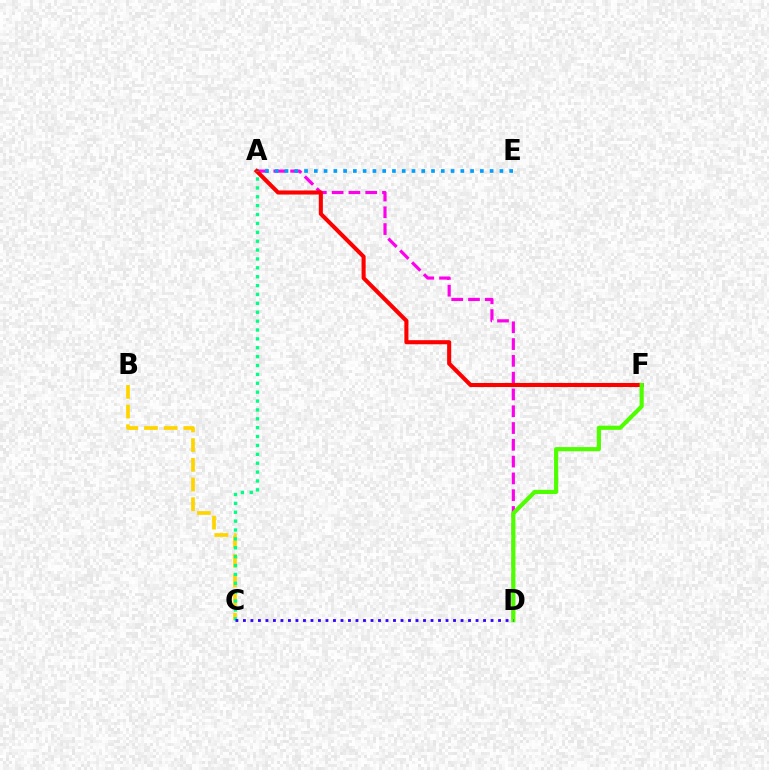{('B', 'C'): [{'color': '#ffd500', 'line_style': 'dashed', 'thickness': 2.68}], ('A', 'D'): [{'color': '#ff00ed', 'line_style': 'dashed', 'thickness': 2.28}], ('A', 'E'): [{'color': '#009eff', 'line_style': 'dotted', 'thickness': 2.65}], ('A', 'F'): [{'color': '#ff0000', 'line_style': 'solid', 'thickness': 2.94}], ('D', 'F'): [{'color': '#4fff00', 'line_style': 'solid', 'thickness': 3.0}], ('A', 'C'): [{'color': '#00ff86', 'line_style': 'dotted', 'thickness': 2.41}], ('C', 'D'): [{'color': '#3700ff', 'line_style': 'dotted', 'thickness': 2.04}]}